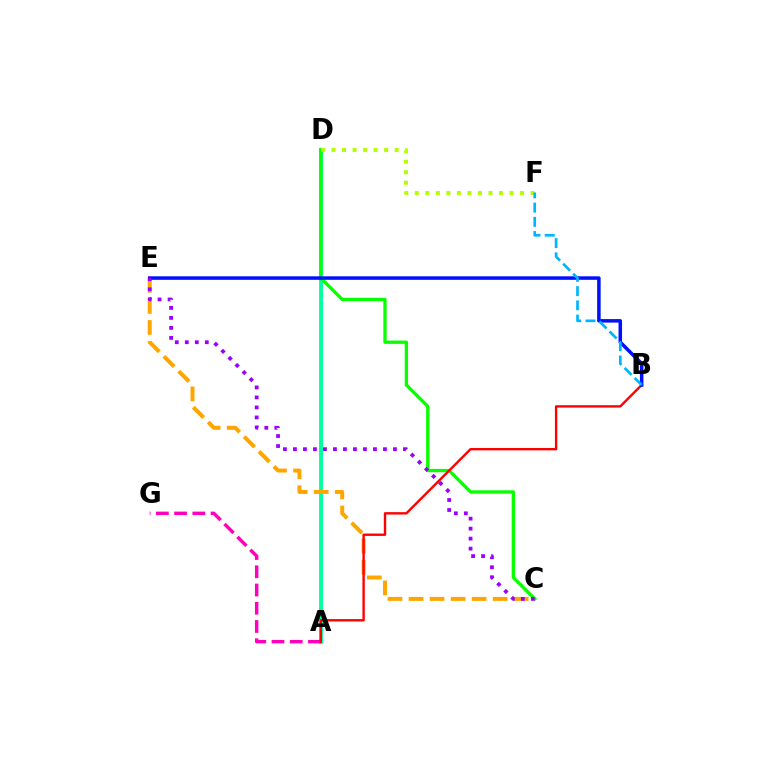{('A', 'D'): [{'color': '#00ff9d', 'line_style': 'solid', 'thickness': 2.79}], ('C', 'E'): [{'color': '#ffa500', 'line_style': 'dashed', 'thickness': 2.86}, {'color': '#9b00ff', 'line_style': 'dotted', 'thickness': 2.72}], ('A', 'G'): [{'color': '#ff00bd', 'line_style': 'dashed', 'thickness': 2.48}], ('C', 'D'): [{'color': '#08ff00', 'line_style': 'solid', 'thickness': 2.38}], ('A', 'B'): [{'color': '#ff0000', 'line_style': 'solid', 'thickness': 1.72}], ('B', 'E'): [{'color': '#0010ff', 'line_style': 'solid', 'thickness': 2.53}], ('D', 'F'): [{'color': '#b3ff00', 'line_style': 'dotted', 'thickness': 2.86}], ('B', 'F'): [{'color': '#00b5ff', 'line_style': 'dashed', 'thickness': 1.93}]}